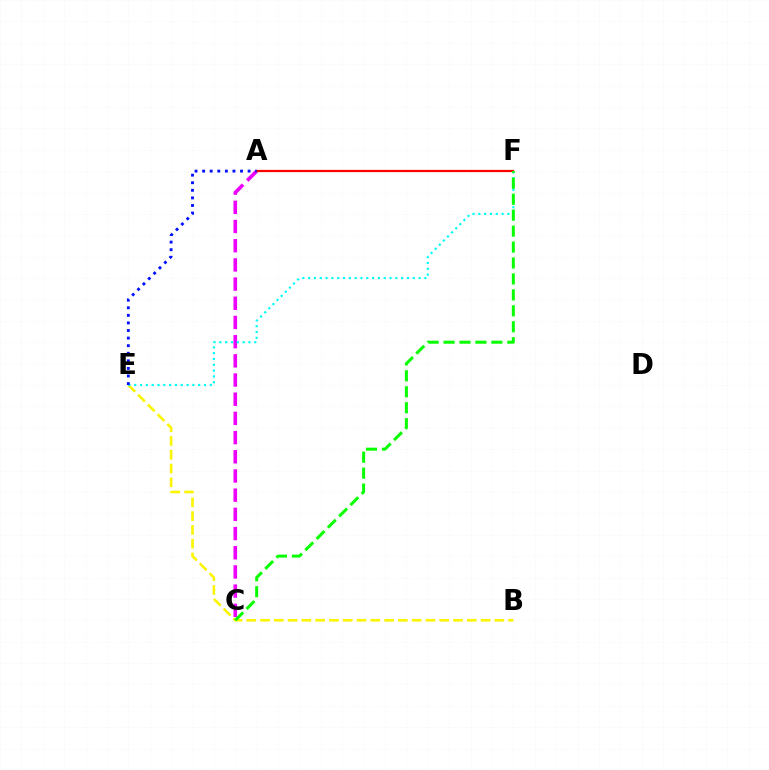{('A', 'C'): [{'color': '#ee00ff', 'line_style': 'dashed', 'thickness': 2.61}], ('B', 'E'): [{'color': '#fcf500', 'line_style': 'dashed', 'thickness': 1.87}], ('A', 'F'): [{'color': '#ff0000', 'line_style': 'solid', 'thickness': 1.6}], ('E', 'F'): [{'color': '#00fff6', 'line_style': 'dotted', 'thickness': 1.58}], ('C', 'F'): [{'color': '#08ff00', 'line_style': 'dashed', 'thickness': 2.17}], ('A', 'E'): [{'color': '#0010ff', 'line_style': 'dotted', 'thickness': 2.06}]}